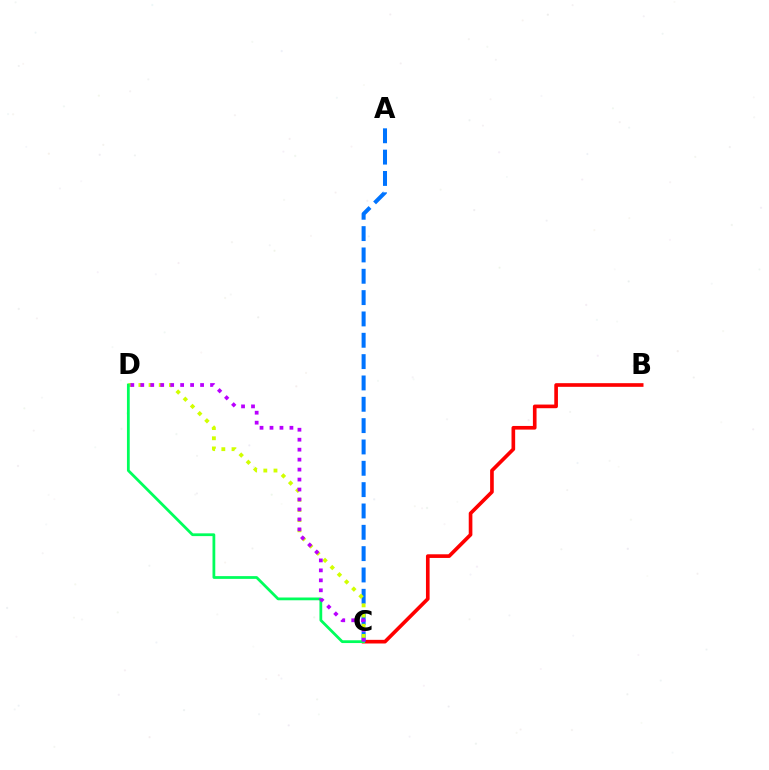{('B', 'C'): [{'color': '#ff0000', 'line_style': 'solid', 'thickness': 2.63}], ('A', 'C'): [{'color': '#0074ff', 'line_style': 'dashed', 'thickness': 2.9}], ('C', 'D'): [{'color': '#d1ff00', 'line_style': 'dotted', 'thickness': 2.76}, {'color': '#00ff5c', 'line_style': 'solid', 'thickness': 1.99}, {'color': '#b900ff', 'line_style': 'dotted', 'thickness': 2.71}]}